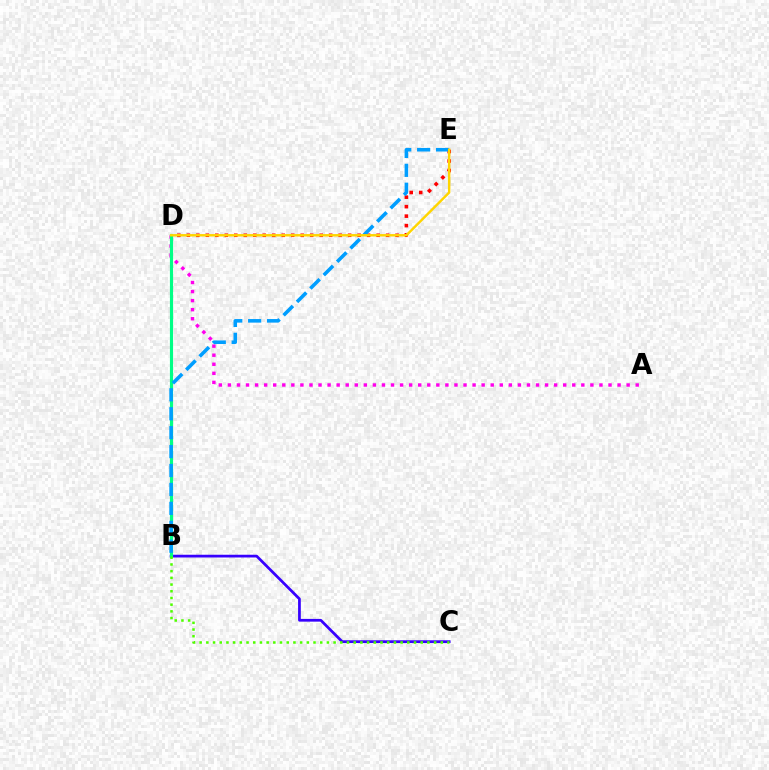{('B', 'C'): [{'color': '#3700ff', 'line_style': 'solid', 'thickness': 1.97}, {'color': '#4fff00', 'line_style': 'dotted', 'thickness': 1.82}], ('A', 'D'): [{'color': '#ff00ed', 'line_style': 'dotted', 'thickness': 2.46}], ('B', 'D'): [{'color': '#00ff86', 'line_style': 'solid', 'thickness': 2.27}], ('D', 'E'): [{'color': '#ff0000', 'line_style': 'dotted', 'thickness': 2.58}, {'color': '#ffd500', 'line_style': 'solid', 'thickness': 1.76}], ('B', 'E'): [{'color': '#009eff', 'line_style': 'dashed', 'thickness': 2.57}]}